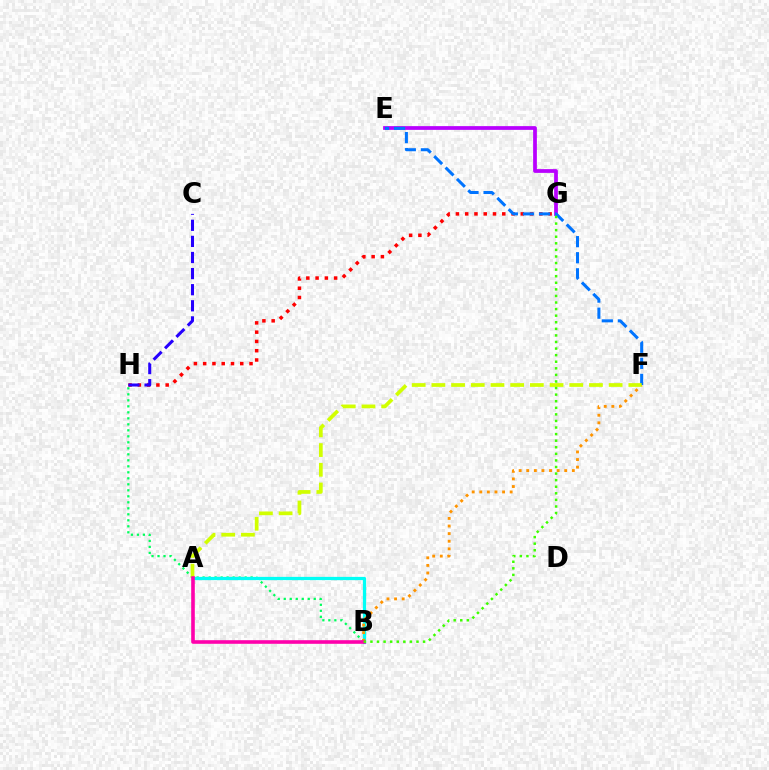{('G', 'H'): [{'color': '#ff0000', 'line_style': 'dotted', 'thickness': 2.52}], ('C', 'H'): [{'color': '#2500ff', 'line_style': 'dashed', 'thickness': 2.19}], ('B', 'H'): [{'color': '#00ff5c', 'line_style': 'dotted', 'thickness': 1.63}], ('A', 'B'): [{'color': '#00fff6', 'line_style': 'solid', 'thickness': 2.33}, {'color': '#ff00ac', 'line_style': 'solid', 'thickness': 2.6}], ('E', 'G'): [{'color': '#b900ff', 'line_style': 'solid', 'thickness': 2.7}], ('B', 'F'): [{'color': '#ff9400', 'line_style': 'dotted', 'thickness': 2.06}], ('E', 'F'): [{'color': '#0074ff', 'line_style': 'dashed', 'thickness': 2.18}], ('A', 'F'): [{'color': '#d1ff00', 'line_style': 'dashed', 'thickness': 2.68}], ('B', 'G'): [{'color': '#3dff00', 'line_style': 'dotted', 'thickness': 1.79}]}